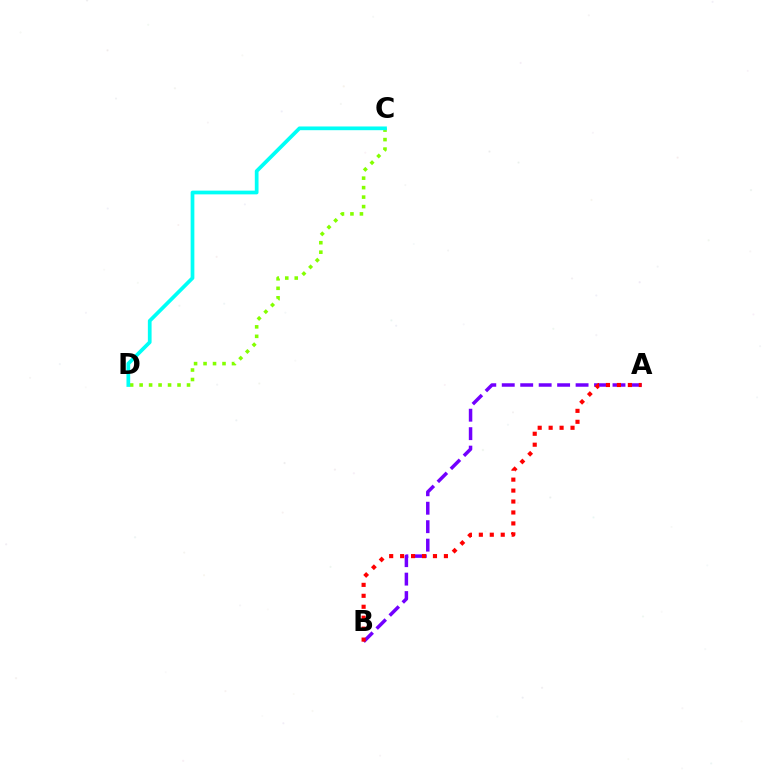{('C', 'D'): [{'color': '#84ff00', 'line_style': 'dotted', 'thickness': 2.58}, {'color': '#00fff6', 'line_style': 'solid', 'thickness': 2.68}], ('A', 'B'): [{'color': '#7200ff', 'line_style': 'dashed', 'thickness': 2.51}, {'color': '#ff0000', 'line_style': 'dotted', 'thickness': 2.97}]}